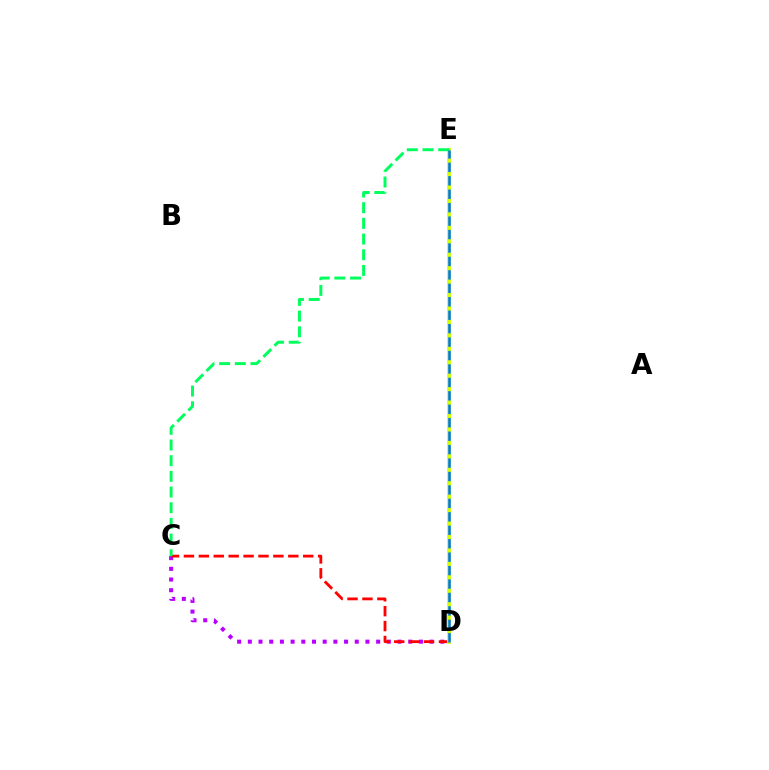{('C', 'D'): [{'color': '#b900ff', 'line_style': 'dotted', 'thickness': 2.91}, {'color': '#ff0000', 'line_style': 'dashed', 'thickness': 2.03}], ('D', 'E'): [{'color': '#d1ff00', 'line_style': 'solid', 'thickness': 2.72}, {'color': '#0074ff', 'line_style': 'dashed', 'thickness': 1.83}], ('C', 'E'): [{'color': '#00ff5c', 'line_style': 'dashed', 'thickness': 2.13}]}